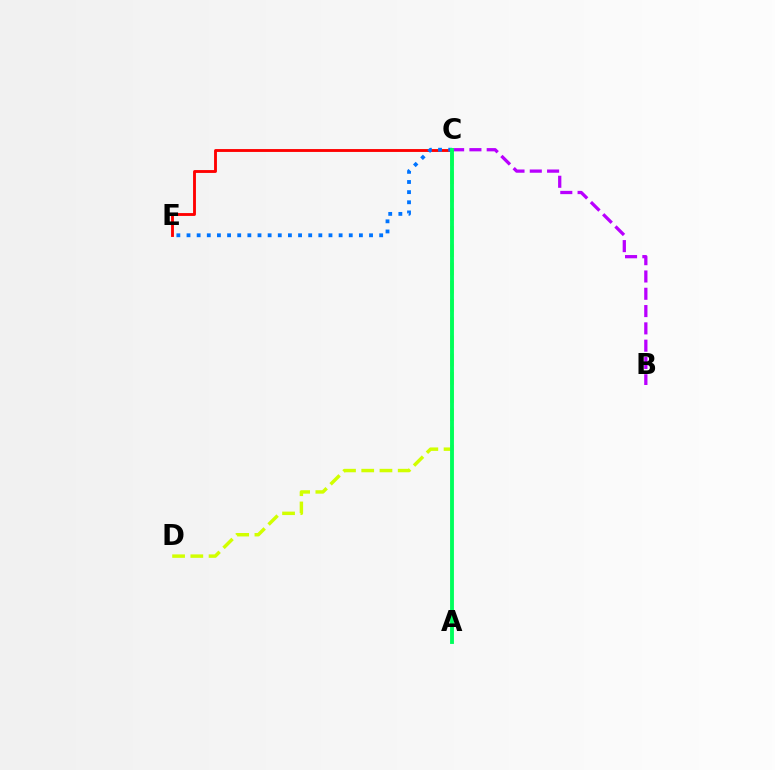{('C', 'E'): [{'color': '#ff0000', 'line_style': 'solid', 'thickness': 2.07}, {'color': '#0074ff', 'line_style': 'dotted', 'thickness': 2.76}], ('C', 'D'): [{'color': '#d1ff00', 'line_style': 'dashed', 'thickness': 2.48}], ('B', 'C'): [{'color': '#b900ff', 'line_style': 'dashed', 'thickness': 2.35}], ('A', 'C'): [{'color': '#00ff5c', 'line_style': 'solid', 'thickness': 2.78}]}